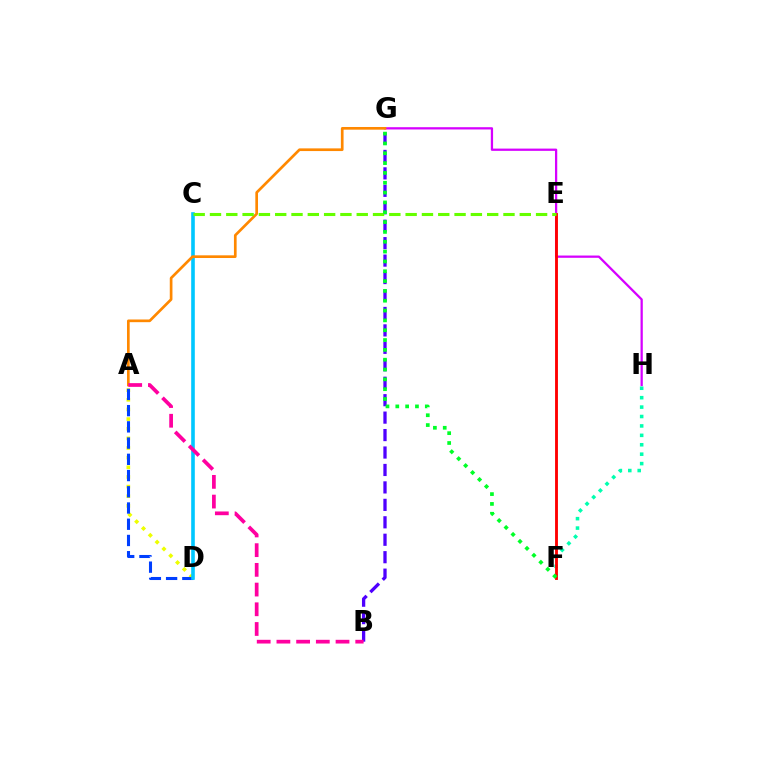{('A', 'D'): [{'color': '#eeff00', 'line_style': 'dotted', 'thickness': 2.62}, {'color': '#003fff', 'line_style': 'dashed', 'thickness': 2.2}], ('G', 'H'): [{'color': '#d600ff', 'line_style': 'solid', 'thickness': 1.63}], ('C', 'D'): [{'color': '#00c7ff', 'line_style': 'solid', 'thickness': 2.6}], ('F', 'H'): [{'color': '#00ffaf', 'line_style': 'dotted', 'thickness': 2.56}], ('A', 'G'): [{'color': '#ff8800', 'line_style': 'solid', 'thickness': 1.93}], ('E', 'F'): [{'color': '#ff0000', 'line_style': 'solid', 'thickness': 2.06}], ('B', 'G'): [{'color': '#4f00ff', 'line_style': 'dashed', 'thickness': 2.37}], ('C', 'E'): [{'color': '#66ff00', 'line_style': 'dashed', 'thickness': 2.21}], ('A', 'B'): [{'color': '#ff00a0', 'line_style': 'dashed', 'thickness': 2.68}], ('F', 'G'): [{'color': '#00ff27', 'line_style': 'dotted', 'thickness': 2.67}]}